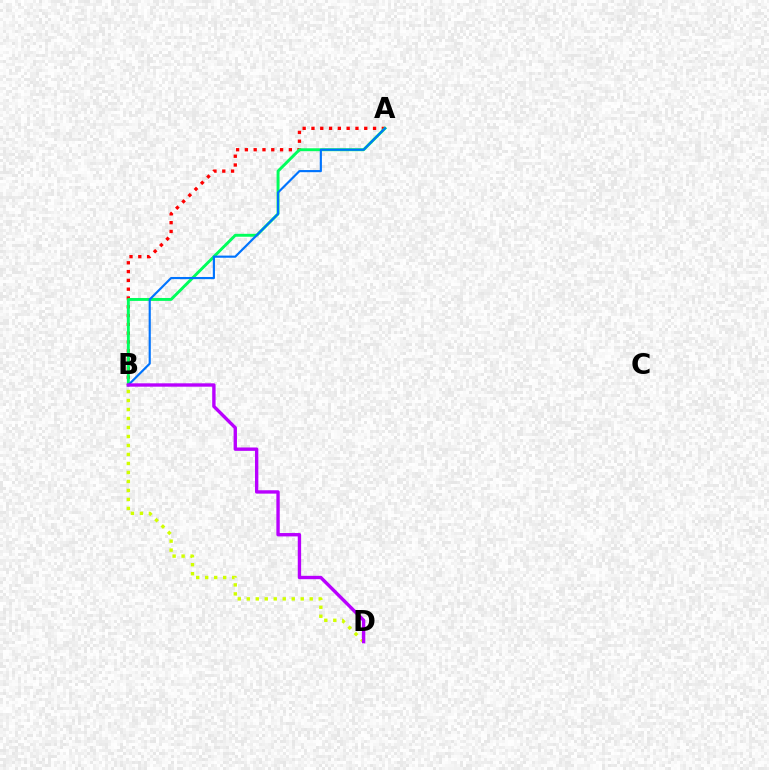{('A', 'B'): [{'color': '#ff0000', 'line_style': 'dotted', 'thickness': 2.39}, {'color': '#00ff5c', 'line_style': 'solid', 'thickness': 2.1}, {'color': '#0074ff', 'line_style': 'solid', 'thickness': 1.55}], ('B', 'D'): [{'color': '#d1ff00', 'line_style': 'dotted', 'thickness': 2.44}, {'color': '#b900ff', 'line_style': 'solid', 'thickness': 2.42}]}